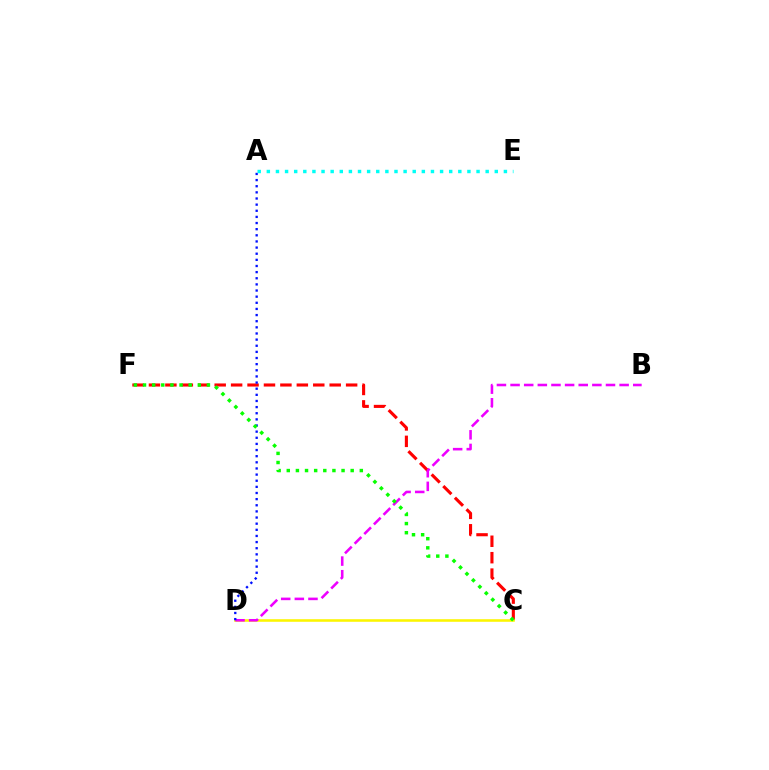{('C', 'F'): [{'color': '#ff0000', 'line_style': 'dashed', 'thickness': 2.23}, {'color': '#08ff00', 'line_style': 'dotted', 'thickness': 2.48}], ('C', 'D'): [{'color': '#fcf500', 'line_style': 'solid', 'thickness': 1.85}], ('B', 'D'): [{'color': '#ee00ff', 'line_style': 'dashed', 'thickness': 1.85}], ('A', 'D'): [{'color': '#0010ff', 'line_style': 'dotted', 'thickness': 1.67}], ('A', 'E'): [{'color': '#00fff6', 'line_style': 'dotted', 'thickness': 2.48}]}